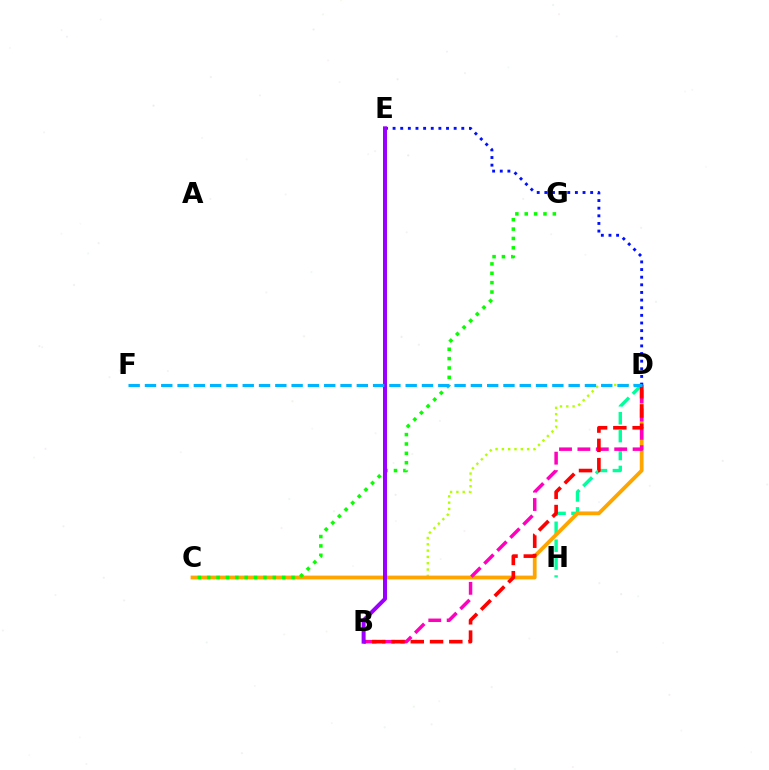{('C', 'D'): [{'color': '#b3ff00', 'line_style': 'dotted', 'thickness': 1.71}, {'color': '#ffa500', 'line_style': 'solid', 'thickness': 2.72}], ('D', 'H'): [{'color': '#00ff9d', 'line_style': 'dashed', 'thickness': 2.43}], ('D', 'E'): [{'color': '#0010ff', 'line_style': 'dotted', 'thickness': 2.07}], ('C', 'G'): [{'color': '#08ff00', 'line_style': 'dotted', 'thickness': 2.55}], ('B', 'D'): [{'color': '#ff00bd', 'line_style': 'dashed', 'thickness': 2.5}, {'color': '#ff0000', 'line_style': 'dashed', 'thickness': 2.62}], ('B', 'E'): [{'color': '#9b00ff', 'line_style': 'solid', 'thickness': 2.87}], ('D', 'F'): [{'color': '#00b5ff', 'line_style': 'dashed', 'thickness': 2.21}]}